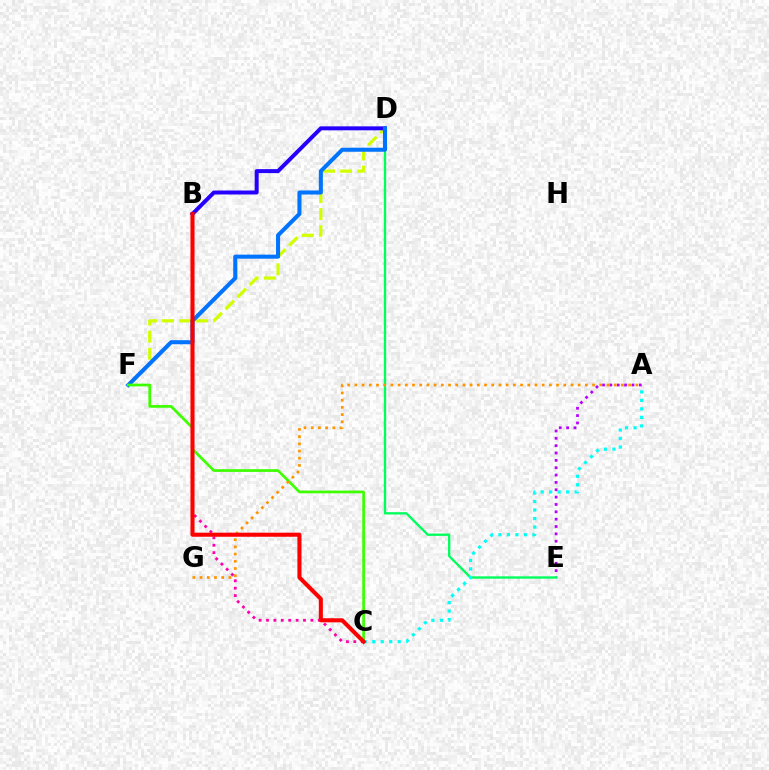{('D', 'F'): [{'color': '#d1ff00', 'line_style': 'dashed', 'thickness': 2.32}, {'color': '#0074ff', 'line_style': 'solid', 'thickness': 2.92}], ('A', 'E'): [{'color': '#b900ff', 'line_style': 'dotted', 'thickness': 2.0}], ('B', 'C'): [{'color': '#ff00ac', 'line_style': 'dotted', 'thickness': 2.01}, {'color': '#ff0000', 'line_style': 'solid', 'thickness': 2.93}], ('B', 'D'): [{'color': '#2500ff', 'line_style': 'solid', 'thickness': 2.86}], ('D', 'E'): [{'color': '#00ff5c', 'line_style': 'solid', 'thickness': 1.69}], ('A', 'C'): [{'color': '#00fff6', 'line_style': 'dotted', 'thickness': 2.31}], ('C', 'F'): [{'color': '#3dff00', 'line_style': 'solid', 'thickness': 1.95}], ('A', 'G'): [{'color': '#ff9400', 'line_style': 'dotted', 'thickness': 1.96}]}